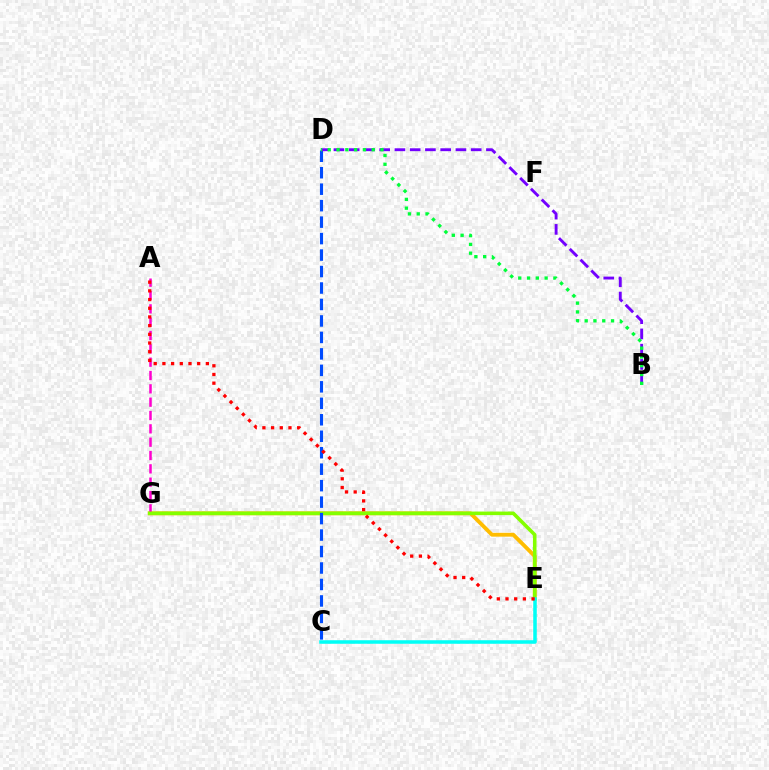{('E', 'G'): [{'color': '#ffbd00', 'line_style': 'solid', 'thickness': 2.78}, {'color': '#84ff00', 'line_style': 'solid', 'thickness': 2.57}], ('A', 'G'): [{'color': '#ff00cf', 'line_style': 'dashed', 'thickness': 1.81}], ('C', 'D'): [{'color': '#004bff', 'line_style': 'dashed', 'thickness': 2.24}], ('C', 'E'): [{'color': '#00fff6', 'line_style': 'solid', 'thickness': 2.55}], ('A', 'E'): [{'color': '#ff0000', 'line_style': 'dotted', 'thickness': 2.36}], ('B', 'D'): [{'color': '#7200ff', 'line_style': 'dashed', 'thickness': 2.07}, {'color': '#00ff39', 'line_style': 'dotted', 'thickness': 2.39}]}